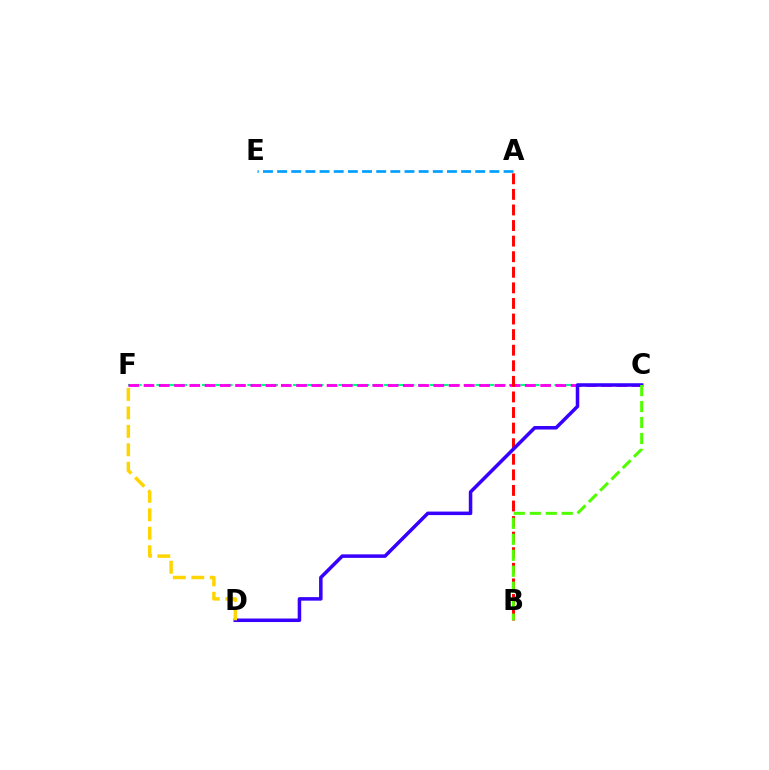{('C', 'F'): [{'color': '#00ff86', 'line_style': 'dashed', 'thickness': 1.55}, {'color': '#ff00ed', 'line_style': 'dashed', 'thickness': 2.07}], ('A', 'B'): [{'color': '#ff0000', 'line_style': 'dashed', 'thickness': 2.12}], ('C', 'D'): [{'color': '#3700ff', 'line_style': 'solid', 'thickness': 2.53}], ('B', 'C'): [{'color': '#4fff00', 'line_style': 'dashed', 'thickness': 2.17}], ('A', 'E'): [{'color': '#009eff', 'line_style': 'dashed', 'thickness': 1.92}], ('D', 'F'): [{'color': '#ffd500', 'line_style': 'dashed', 'thickness': 2.51}]}